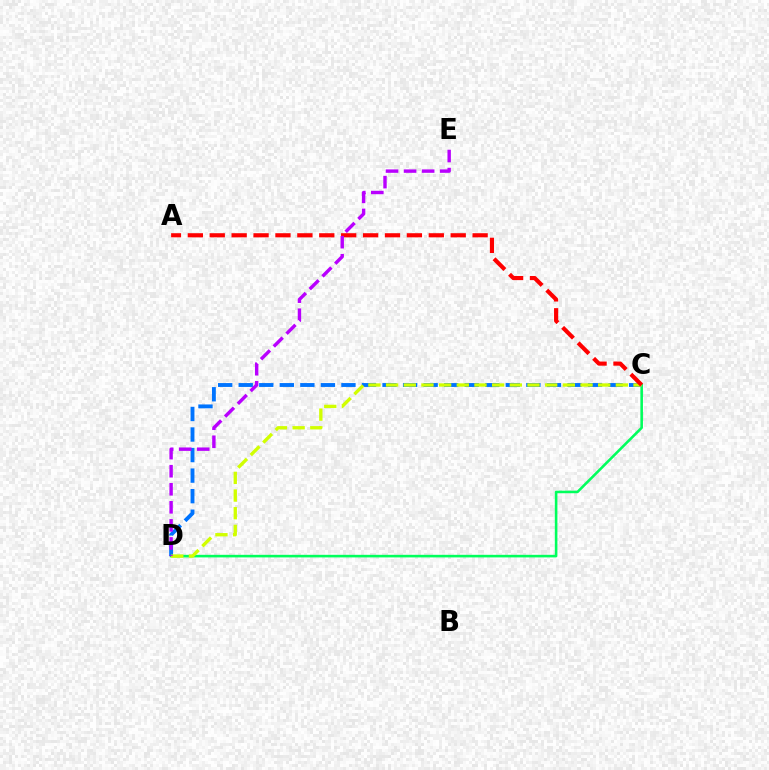{('C', 'D'): [{'color': '#00ff5c', 'line_style': 'solid', 'thickness': 1.86}, {'color': '#0074ff', 'line_style': 'dashed', 'thickness': 2.79}, {'color': '#d1ff00', 'line_style': 'dashed', 'thickness': 2.4}], ('A', 'C'): [{'color': '#ff0000', 'line_style': 'dashed', 'thickness': 2.98}], ('D', 'E'): [{'color': '#b900ff', 'line_style': 'dashed', 'thickness': 2.45}]}